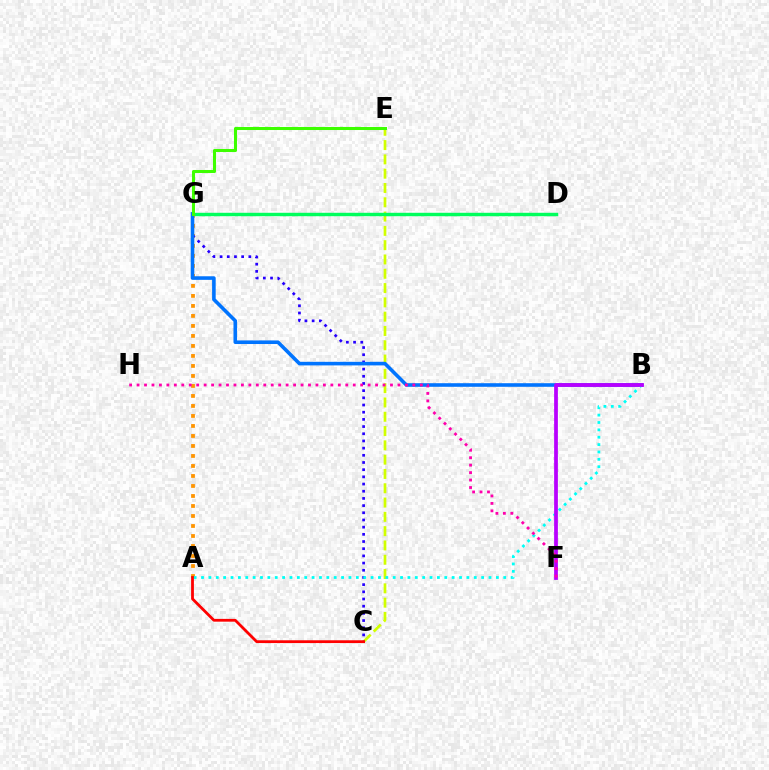{('C', 'E'): [{'color': '#d1ff00', 'line_style': 'dashed', 'thickness': 1.94}], ('D', 'G'): [{'color': '#00ff5c', 'line_style': 'solid', 'thickness': 2.47}], ('A', 'G'): [{'color': '#ff9400', 'line_style': 'dotted', 'thickness': 2.72}], ('C', 'G'): [{'color': '#2500ff', 'line_style': 'dotted', 'thickness': 1.95}], ('B', 'G'): [{'color': '#0074ff', 'line_style': 'solid', 'thickness': 2.59}], ('A', 'B'): [{'color': '#00fff6', 'line_style': 'dotted', 'thickness': 2.0}], ('B', 'F'): [{'color': '#b900ff', 'line_style': 'solid', 'thickness': 2.7}], ('F', 'H'): [{'color': '#ff00ac', 'line_style': 'dotted', 'thickness': 2.03}], ('A', 'C'): [{'color': '#ff0000', 'line_style': 'solid', 'thickness': 2.01}], ('E', 'G'): [{'color': '#3dff00', 'line_style': 'solid', 'thickness': 2.19}]}